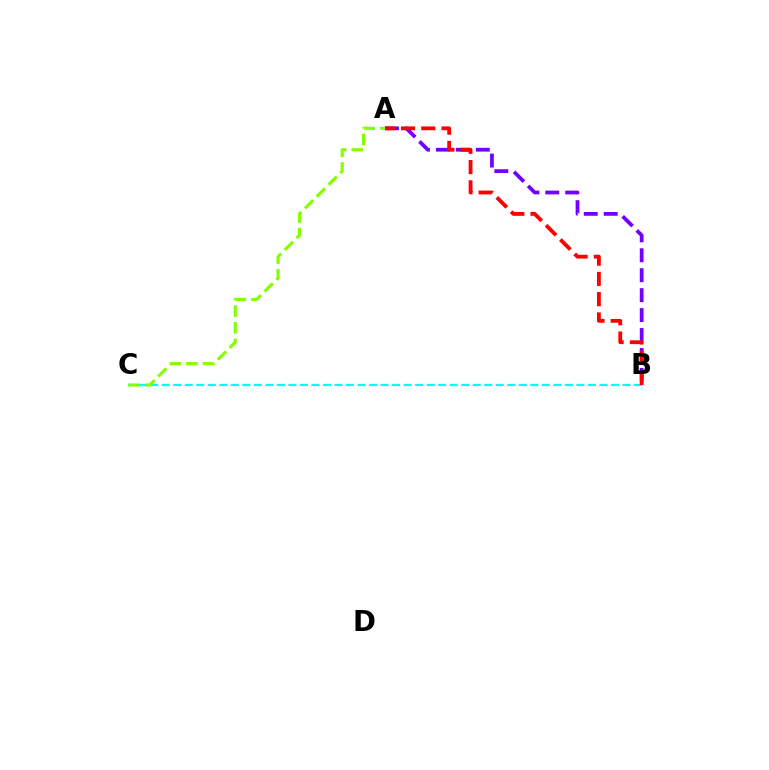{('B', 'C'): [{'color': '#00fff6', 'line_style': 'dashed', 'thickness': 1.56}], ('A', 'B'): [{'color': '#7200ff', 'line_style': 'dashed', 'thickness': 2.71}, {'color': '#ff0000', 'line_style': 'dashed', 'thickness': 2.75}], ('A', 'C'): [{'color': '#84ff00', 'line_style': 'dashed', 'thickness': 2.26}]}